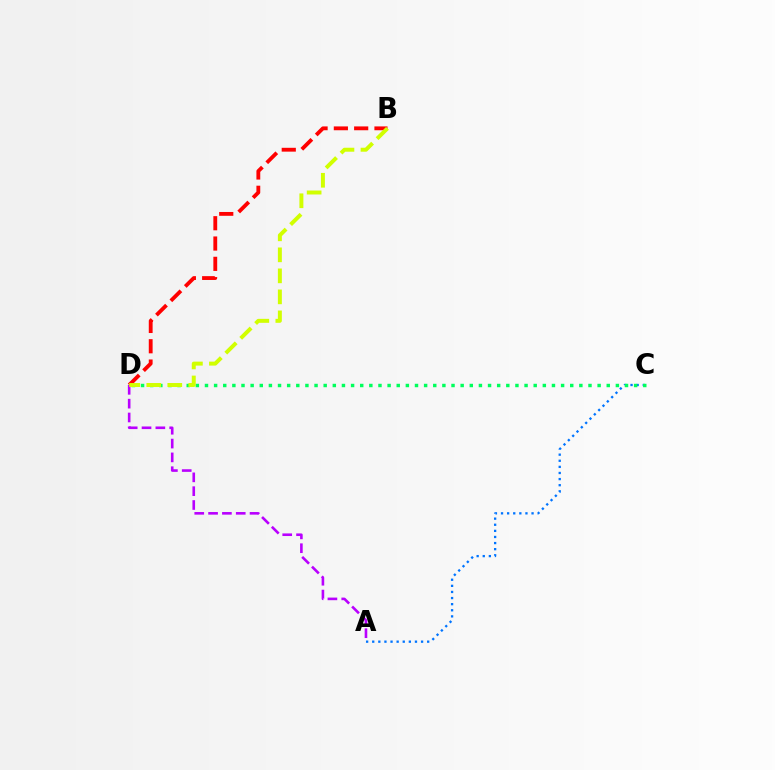{('B', 'D'): [{'color': '#ff0000', 'line_style': 'dashed', 'thickness': 2.76}, {'color': '#d1ff00', 'line_style': 'dashed', 'thickness': 2.85}], ('A', 'C'): [{'color': '#0074ff', 'line_style': 'dotted', 'thickness': 1.66}], ('C', 'D'): [{'color': '#00ff5c', 'line_style': 'dotted', 'thickness': 2.48}], ('A', 'D'): [{'color': '#b900ff', 'line_style': 'dashed', 'thickness': 1.88}]}